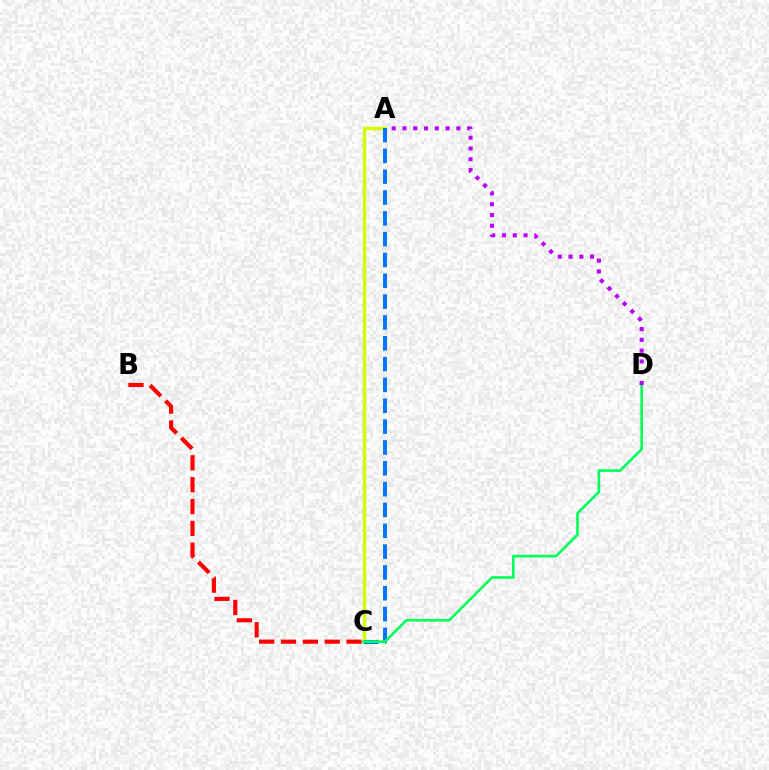{('A', 'C'): [{'color': '#d1ff00', 'line_style': 'solid', 'thickness': 2.47}, {'color': '#0074ff', 'line_style': 'dashed', 'thickness': 2.83}], ('B', 'C'): [{'color': '#ff0000', 'line_style': 'dashed', 'thickness': 2.97}], ('C', 'D'): [{'color': '#00ff5c', 'line_style': 'solid', 'thickness': 1.89}], ('A', 'D'): [{'color': '#b900ff', 'line_style': 'dotted', 'thickness': 2.93}]}